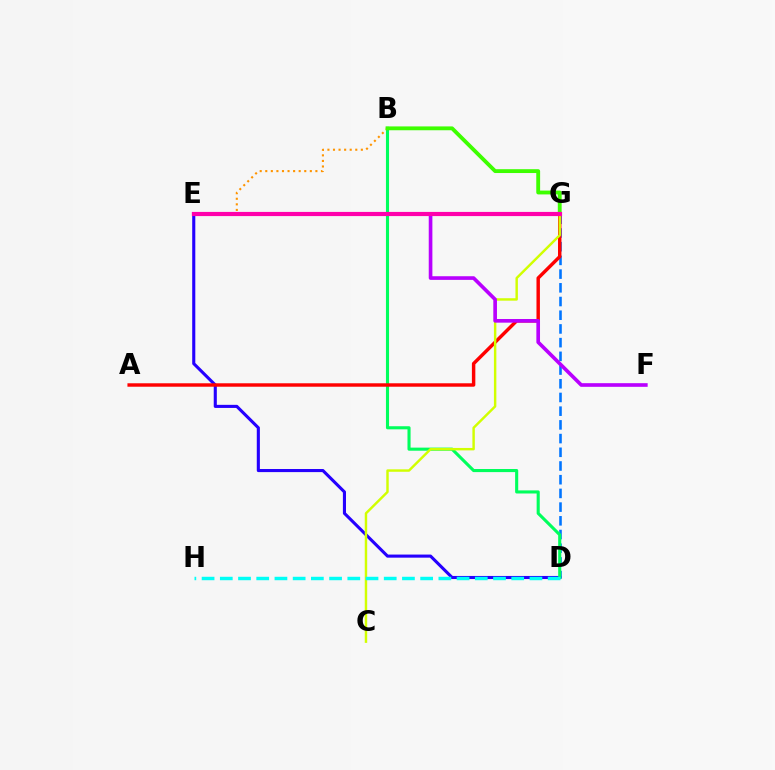{('D', 'G'): [{'color': '#0074ff', 'line_style': 'dashed', 'thickness': 1.86}], ('D', 'E'): [{'color': '#2500ff', 'line_style': 'solid', 'thickness': 2.23}], ('B', 'D'): [{'color': '#00ff5c', 'line_style': 'solid', 'thickness': 2.23}], ('B', 'E'): [{'color': '#ff9400', 'line_style': 'dotted', 'thickness': 1.51}], ('A', 'G'): [{'color': '#ff0000', 'line_style': 'solid', 'thickness': 2.48}], ('C', 'G'): [{'color': '#d1ff00', 'line_style': 'solid', 'thickness': 1.75}], ('D', 'H'): [{'color': '#00fff6', 'line_style': 'dashed', 'thickness': 2.47}], ('B', 'G'): [{'color': '#3dff00', 'line_style': 'solid', 'thickness': 2.76}], ('E', 'F'): [{'color': '#b900ff', 'line_style': 'solid', 'thickness': 2.63}], ('E', 'G'): [{'color': '#ff00ac', 'line_style': 'solid', 'thickness': 3.0}]}